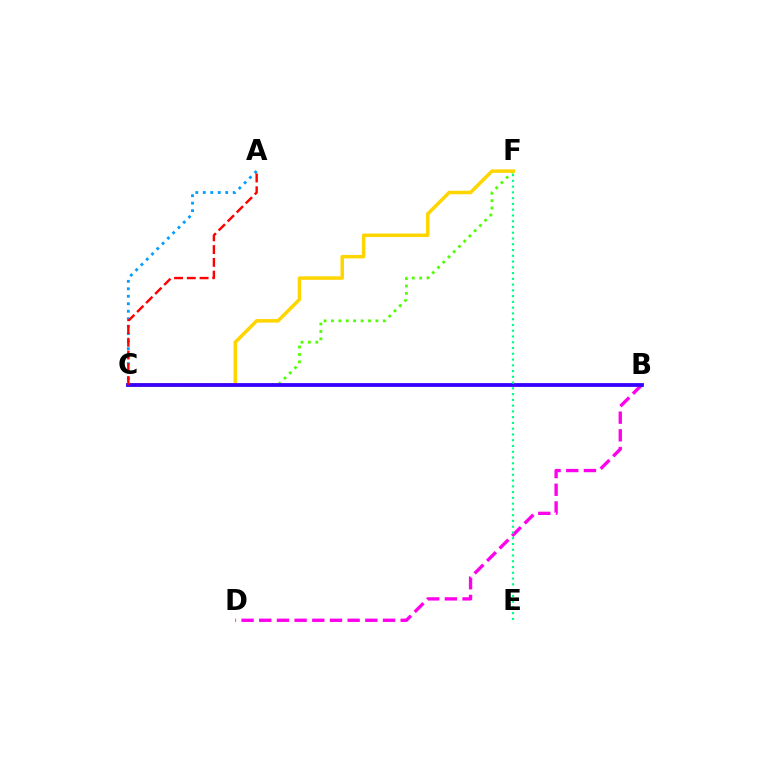{('B', 'D'): [{'color': '#ff00ed', 'line_style': 'dashed', 'thickness': 2.4}], ('A', 'C'): [{'color': '#009eff', 'line_style': 'dotted', 'thickness': 2.03}, {'color': '#ff0000', 'line_style': 'dashed', 'thickness': 1.73}], ('C', 'F'): [{'color': '#4fff00', 'line_style': 'dotted', 'thickness': 2.01}, {'color': '#ffd500', 'line_style': 'solid', 'thickness': 2.53}], ('B', 'C'): [{'color': '#3700ff', 'line_style': 'solid', 'thickness': 2.73}], ('E', 'F'): [{'color': '#00ff86', 'line_style': 'dotted', 'thickness': 1.57}]}